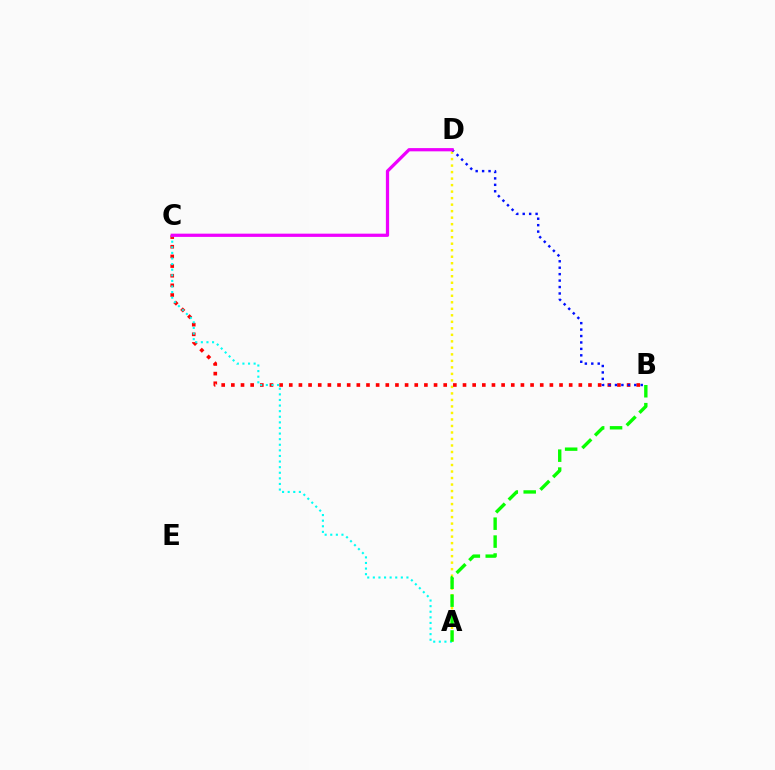{('A', 'D'): [{'color': '#fcf500', 'line_style': 'dotted', 'thickness': 1.77}], ('B', 'C'): [{'color': '#ff0000', 'line_style': 'dotted', 'thickness': 2.62}], ('A', 'C'): [{'color': '#00fff6', 'line_style': 'dotted', 'thickness': 1.52}], ('A', 'B'): [{'color': '#08ff00', 'line_style': 'dashed', 'thickness': 2.43}], ('B', 'D'): [{'color': '#0010ff', 'line_style': 'dotted', 'thickness': 1.75}], ('C', 'D'): [{'color': '#ee00ff', 'line_style': 'solid', 'thickness': 2.33}]}